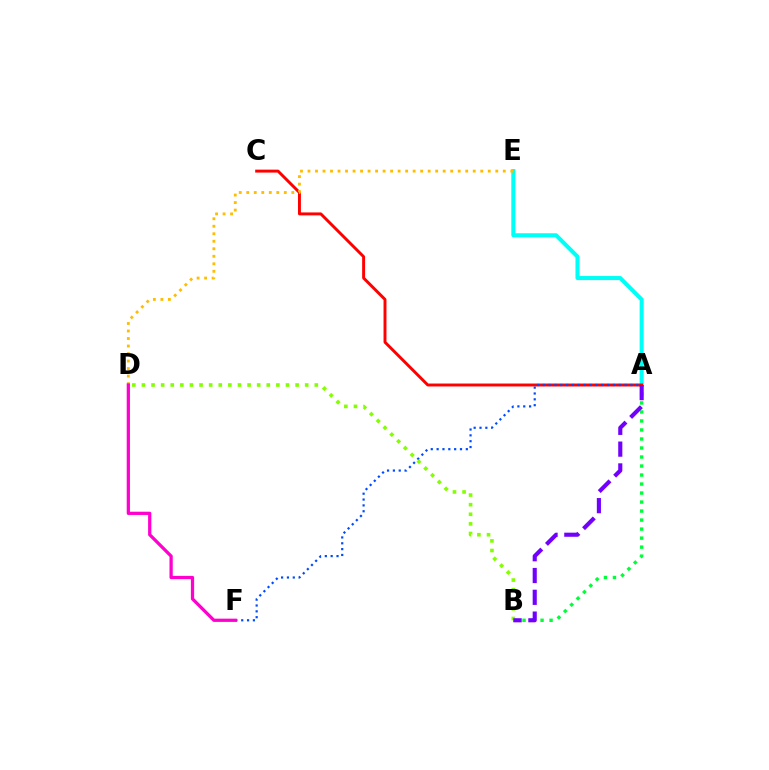{('A', 'B'): [{'color': '#00ff39', 'line_style': 'dotted', 'thickness': 2.45}, {'color': '#7200ff', 'line_style': 'dashed', 'thickness': 2.96}], ('A', 'E'): [{'color': '#00fff6', 'line_style': 'solid', 'thickness': 2.91}], ('A', 'C'): [{'color': '#ff0000', 'line_style': 'solid', 'thickness': 2.12}], ('D', 'E'): [{'color': '#ffbd00', 'line_style': 'dotted', 'thickness': 2.04}], ('A', 'F'): [{'color': '#004bff', 'line_style': 'dotted', 'thickness': 1.59}], ('D', 'F'): [{'color': '#ff00cf', 'line_style': 'solid', 'thickness': 2.34}], ('B', 'D'): [{'color': '#84ff00', 'line_style': 'dotted', 'thickness': 2.61}]}